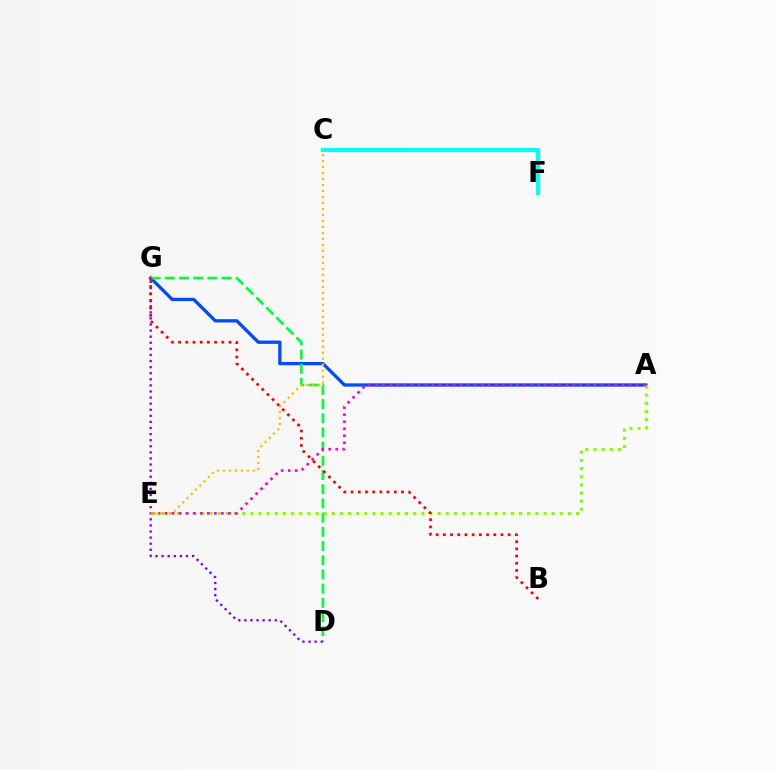{('A', 'G'): [{'color': '#004bff', 'line_style': 'solid', 'thickness': 2.38}], ('A', 'E'): [{'color': '#84ff00', 'line_style': 'dotted', 'thickness': 2.21}, {'color': '#ff00cf', 'line_style': 'dotted', 'thickness': 1.91}], ('D', 'G'): [{'color': '#00ff39', 'line_style': 'dashed', 'thickness': 1.93}, {'color': '#7200ff', 'line_style': 'dotted', 'thickness': 1.65}], ('C', 'F'): [{'color': '#00fff6', 'line_style': 'solid', 'thickness': 3.0}], ('C', 'E'): [{'color': '#ffbd00', 'line_style': 'dotted', 'thickness': 1.63}], ('B', 'G'): [{'color': '#ff0000', 'line_style': 'dotted', 'thickness': 1.96}]}